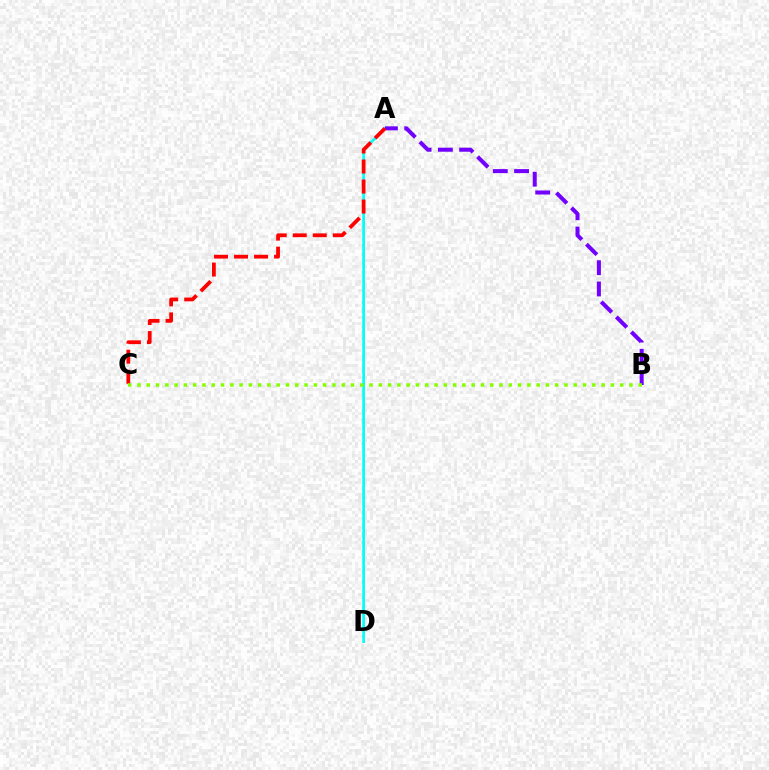{('A', 'D'): [{'color': '#00fff6', 'line_style': 'solid', 'thickness': 1.94}], ('A', 'B'): [{'color': '#7200ff', 'line_style': 'dashed', 'thickness': 2.89}], ('A', 'C'): [{'color': '#ff0000', 'line_style': 'dashed', 'thickness': 2.72}], ('B', 'C'): [{'color': '#84ff00', 'line_style': 'dotted', 'thickness': 2.52}]}